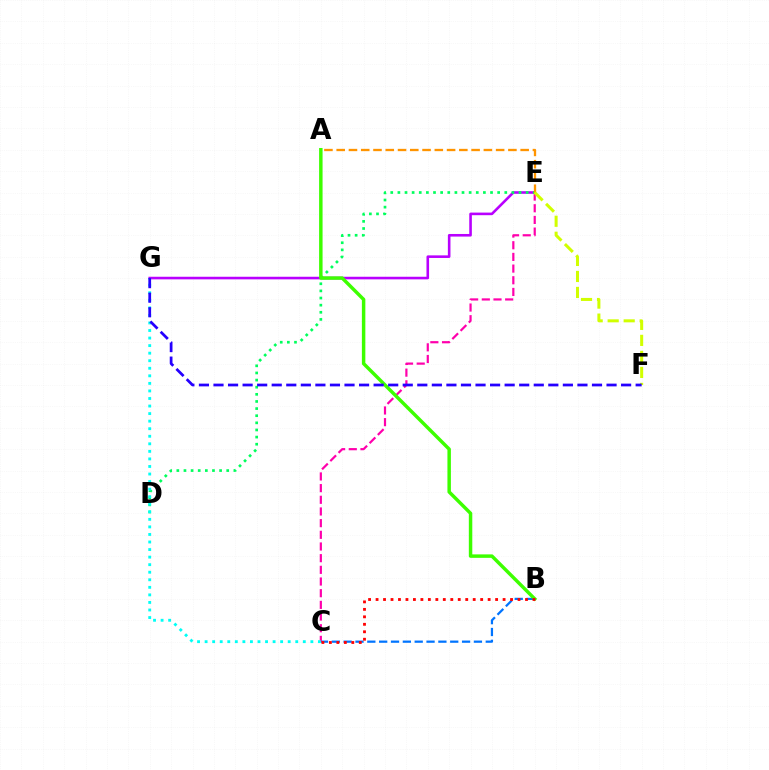{('E', 'G'): [{'color': '#b900ff', 'line_style': 'solid', 'thickness': 1.87}], ('B', 'C'): [{'color': '#0074ff', 'line_style': 'dashed', 'thickness': 1.61}, {'color': '#ff0000', 'line_style': 'dotted', 'thickness': 2.03}], ('C', 'E'): [{'color': '#ff00ac', 'line_style': 'dashed', 'thickness': 1.59}], ('D', 'E'): [{'color': '#00ff5c', 'line_style': 'dotted', 'thickness': 1.94}], ('A', 'B'): [{'color': '#3dff00', 'line_style': 'solid', 'thickness': 2.49}], ('A', 'E'): [{'color': '#ff9400', 'line_style': 'dashed', 'thickness': 1.67}], ('C', 'G'): [{'color': '#00fff6', 'line_style': 'dotted', 'thickness': 2.05}], ('E', 'F'): [{'color': '#d1ff00', 'line_style': 'dashed', 'thickness': 2.18}], ('F', 'G'): [{'color': '#2500ff', 'line_style': 'dashed', 'thickness': 1.98}]}